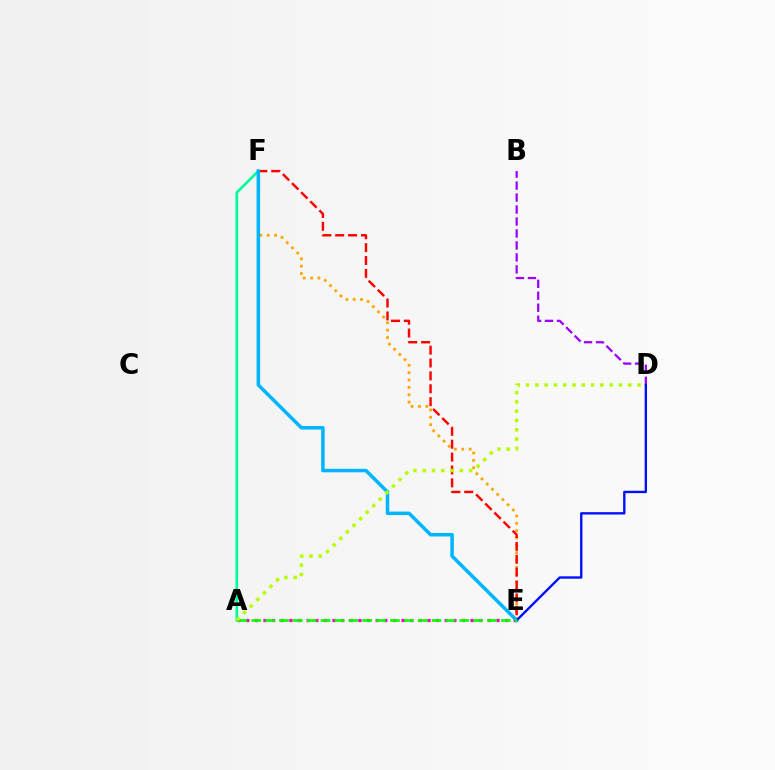{('A', 'F'): [{'color': '#00ff9d', 'line_style': 'solid', 'thickness': 1.96}], ('E', 'F'): [{'color': '#ffa500', 'line_style': 'dotted', 'thickness': 2.0}, {'color': '#ff0000', 'line_style': 'dashed', 'thickness': 1.75}, {'color': '#00b5ff', 'line_style': 'solid', 'thickness': 2.53}], ('B', 'D'): [{'color': '#9b00ff', 'line_style': 'dashed', 'thickness': 1.63}], ('A', 'E'): [{'color': '#ff00bd', 'line_style': 'dotted', 'thickness': 2.34}, {'color': '#08ff00', 'line_style': 'dashed', 'thickness': 1.88}], ('D', 'E'): [{'color': '#0010ff', 'line_style': 'solid', 'thickness': 1.7}], ('A', 'D'): [{'color': '#b3ff00', 'line_style': 'dotted', 'thickness': 2.52}]}